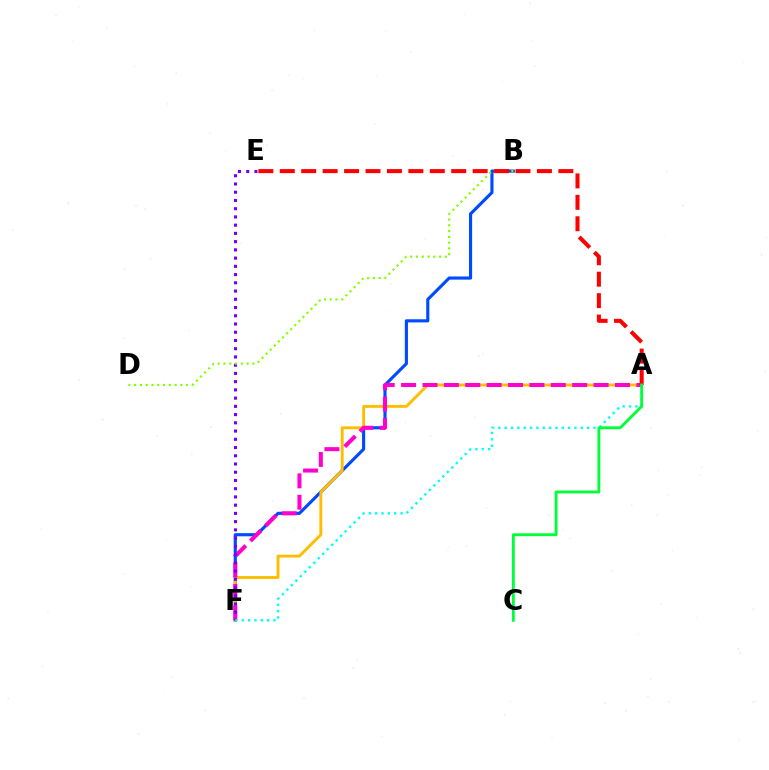{('B', 'F'): [{'color': '#004bff', 'line_style': 'solid', 'thickness': 2.26}], ('A', 'F'): [{'color': '#ffbd00', 'line_style': 'solid', 'thickness': 2.07}, {'color': '#ff00cf', 'line_style': 'dashed', 'thickness': 2.91}, {'color': '#00fff6', 'line_style': 'dotted', 'thickness': 1.72}], ('E', 'F'): [{'color': '#7200ff', 'line_style': 'dotted', 'thickness': 2.24}], ('B', 'D'): [{'color': '#84ff00', 'line_style': 'dotted', 'thickness': 1.57}], ('A', 'E'): [{'color': '#ff0000', 'line_style': 'dashed', 'thickness': 2.91}], ('A', 'C'): [{'color': '#00ff39', 'line_style': 'solid', 'thickness': 2.06}]}